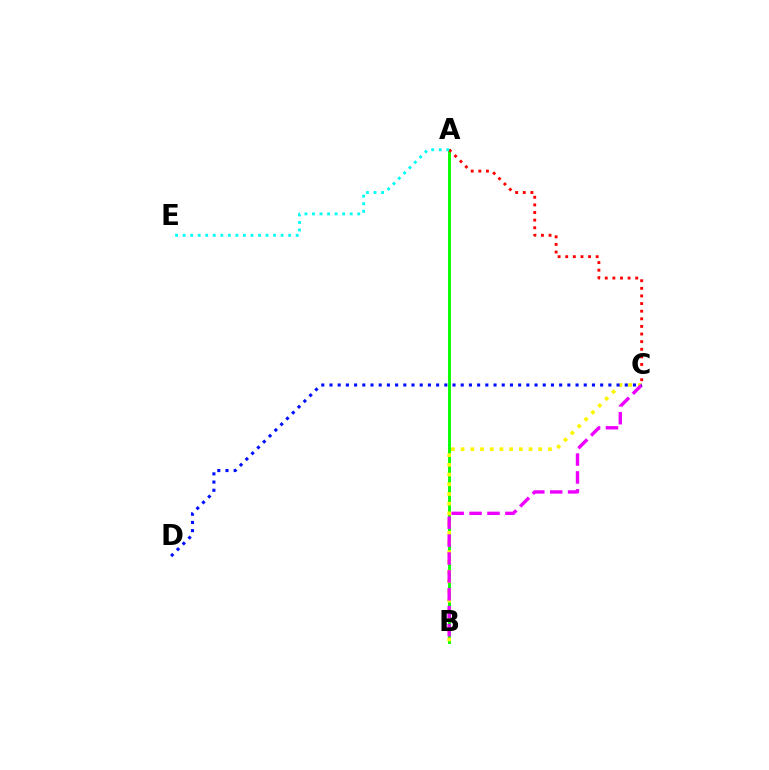{('A', 'B'): [{'color': '#08ff00', 'line_style': 'solid', 'thickness': 2.08}], ('A', 'C'): [{'color': '#ff0000', 'line_style': 'dotted', 'thickness': 2.07}], ('B', 'C'): [{'color': '#fcf500', 'line_style': 'dotted', 'thickness': 2.64}, {'color': '#ee00ff', 'line_style': 'dashed', 'thickness': 2.43}], ('A', 'E'): [{'color': '#00fff6', 'line_style': 'dotted', 'thickness': 2.05}], ('C', 'D'): [{'color': '#0010ff', 'line_style': 'dotted', 'thickness': 2.23}]}